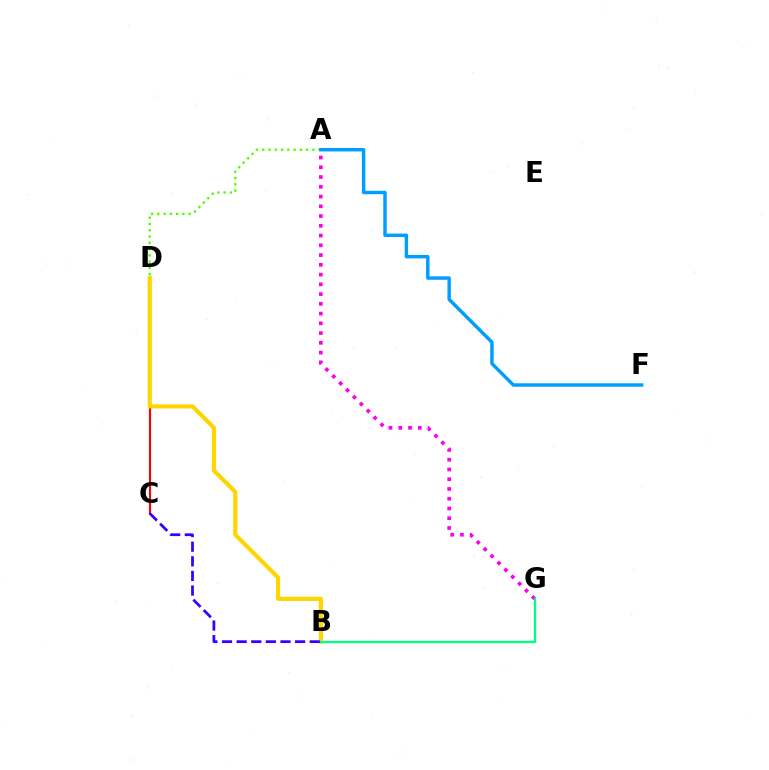{('C', 'D'): [{'color': '#ff0000', 'line_style': 'solid', 'thickness': 1.52}], ('B', 'D'): [{'color': '#ffd500', 'line_style': 'solid', 'thickness': 2.99}], ('A', 'G'): [{'color': '#ff00ed', 'line_style': 'dotted', 'thickness': 2.65}], ('B', 'G'): [{'color': '#00ff86', 'line_style': 'solid', 'thickness': 1.66}], ('A', 'D'): [{'color': '#4fff00', 'line_style': 'dotted', 'thickness': 1.7}], ('A', 'F'): [{'color': '#009eff', 'line_style': 'solid', 'thickness': 2.48}], ('B', 'C'): [{'color': '#3700ff', 'line_style': 'dashed', 'thickness': 1.99}]}